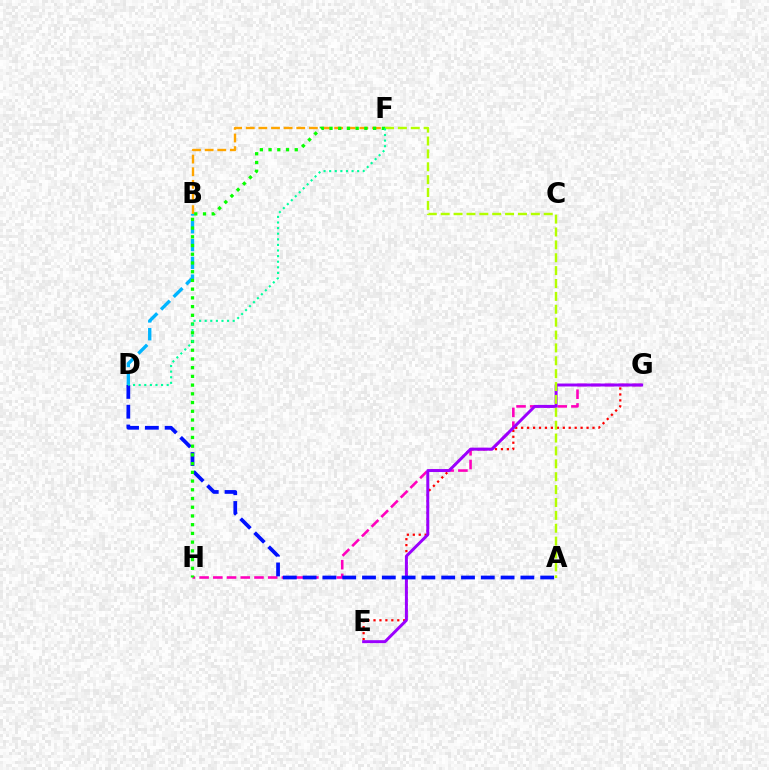{('G', 'H'): [{'color': '#ff00bd', 'line_style': 'dashed', 'thickness': 1.86}], ('B', 'F'): [{'color': '#ffa500', 'line_style': 'dashed', 'thickness': 1.71}], ('B', 'D'): [{'color': '#00b5ff', 'line_style': 'dashed', 'thickness': 2.42}], ('E', 'G'): [{'color': '#ff0000', 'line_style': 'dotted', 'thickness': 1.62}, {'color': '#9b00ff', 'line_style': 'solid', 'thickness': 2.13}], ('A', 'D'): [{'color': '#0010ff', 'line_style': 'dashed', 'thickness': 2.69}], ('A', 'F'): [{'color': '#b3ff00', 'line_style': 'dashed', 'thickness': 1.75}], ('F', 'H'): [{'color': '#08ff00', 'line_style': 'dotted', 'thickness': 2.37}], ('D', 'F'): [{'color': '#00ff9d', 'line_style': 'dotted', 'thickness': 1.52}]}